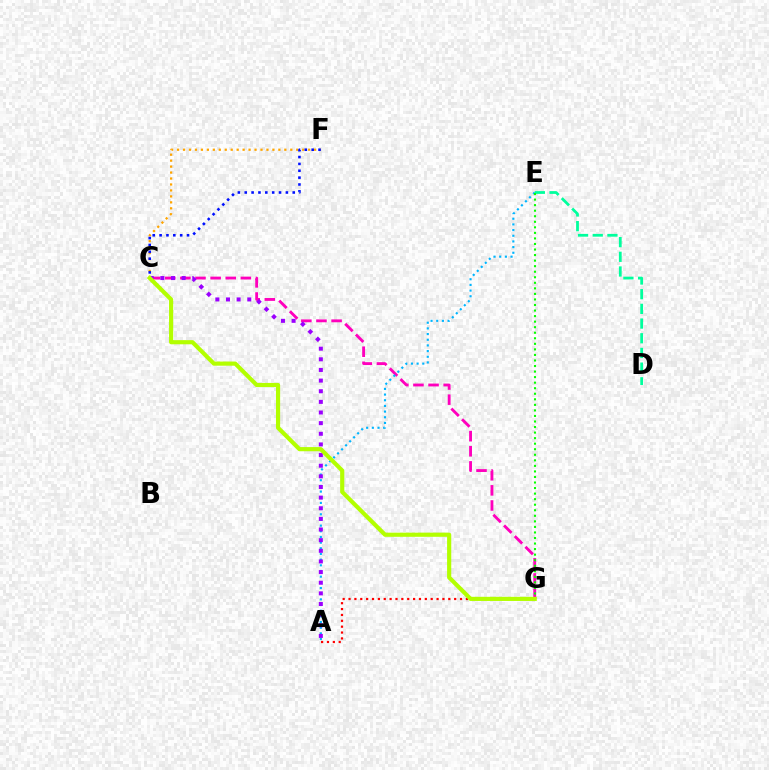{('D', 'E'): [{'color': '#00ff9d', 'line_style': 'dashed', 'thickness': 2.0}], ('C', 'F'): [{'color': '#ffa500', 'line_style': 'dotted', 'thickness': 1.62}, {'color': '#0010ff', 'line_style': 'dotted', 'thickness': 1.86}], ('C', 'G'): [{'color': '#ff00bd', 'line_style': 'dashed', 'thickness': 2.05}, {'color': '#b3ff00', 'line_style': 'solid', 'thickness': 2.99}], ('A', 'E'): [{'color': '#00b5ff', 'line_style': 'dotted', 'thickness': 1.54}], ('A', 'C'): [{'color': '#9b00ff', 'line_style': 'dotted', 'thickness': 2.89}], ('E', 'G'): [{'color': '#08ff00', 'line_style': 'dotted', 'thickness': 1.51}], ('A', 'G'): [{'color': '#ff0000', 'line_style': 'dotted', 'thickness': 1.59}]}